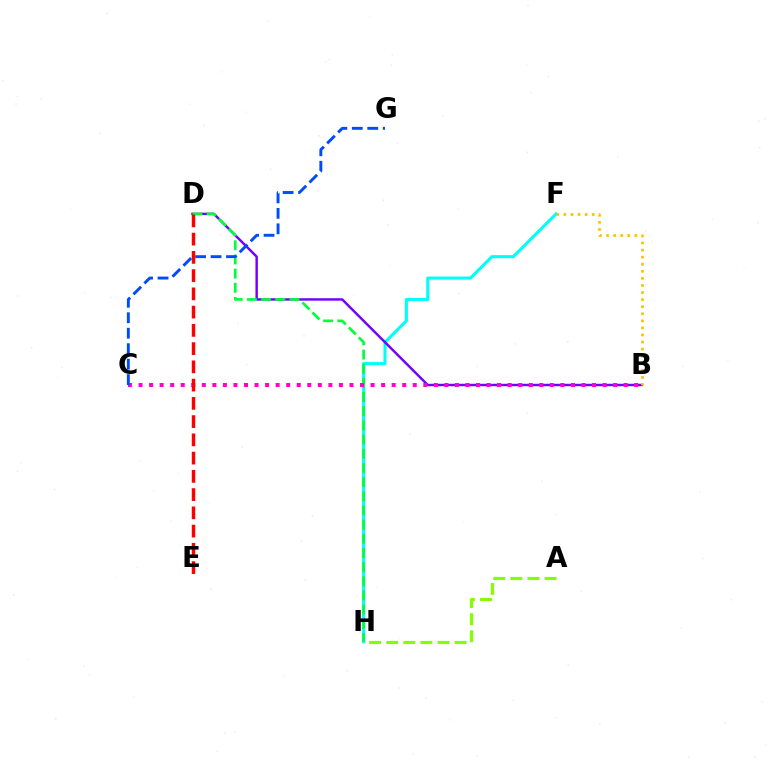{('F', 'H'): [{'color': '#00fff6', 'line_style': 'solid', 'thickness': 2.21}], ('B', 'D'): [{'color': '#7200ff', 'line_style': 'solid', 'thickness': 1.76}], ('D', 'H'): [{'color': '#00ff39', 'line_style': 'dashed', 'thickness': 1.93}], ('B', 'C'): [{'color': '#ff00cf', 'line_style': 'dotted', 'thickness': 2.87}], ('A', 'H'): [{'color': '#84ff00', 'line_style': 'dashed', 'thickness': 2.32}], ('C', 'G'): [{'color': '#004bff', 'line_style': 'dashed', 'thickness': 2.1}], ('B', 'F'): [{'color': '#ffbd00', 'line_style': 'dotted', 'thickness': 1.92}], ('D', 'E'): [{'color': '#ff0000', 'line_style': 'dashed', 'thickness': 2.48}]}